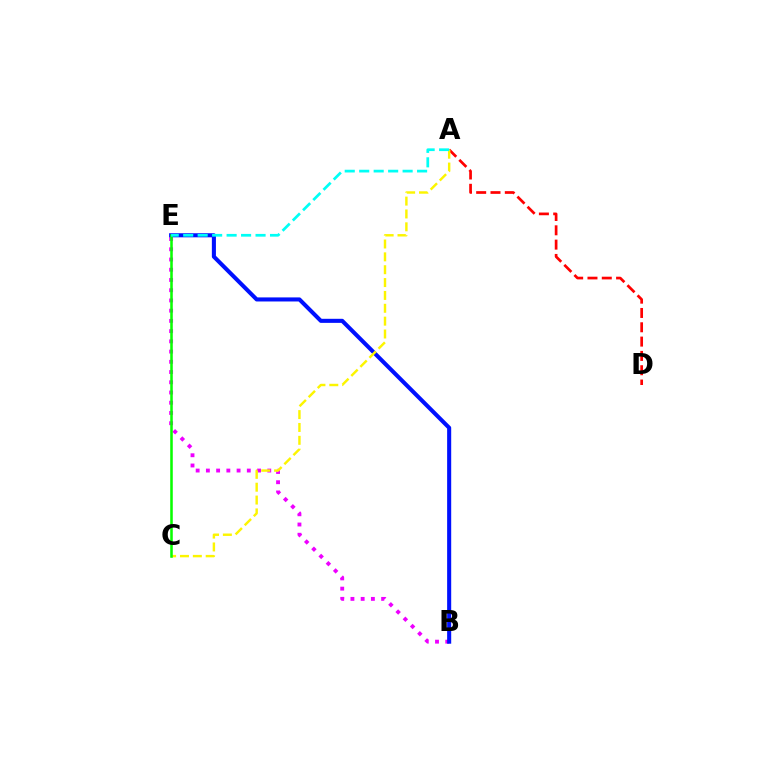{('A', 'D'): [{'color': '#ff0000', 'line_style': 'dashed', 'thickness': 1.94}], ('B', 'E'): [{'color': '#ee00ff', 'line_style': 'dotted', 'thickness': 2.78}, {'color': '#0010ff', 'line_style': 'solid', 'thickness': 2.93}], ('A', 'C'): [{'color': '#fcf500', 'line_style': 'dashed', 'thickness': 1.75}], ('C', 'E'): [{'color': '#08ff00', 'line_style': 'solid', 'thickness': 1.84}], ('A', 'E'): [{'color': '#00fff6', 'line_style': 'dashed', 'thickness': 1.97}]}